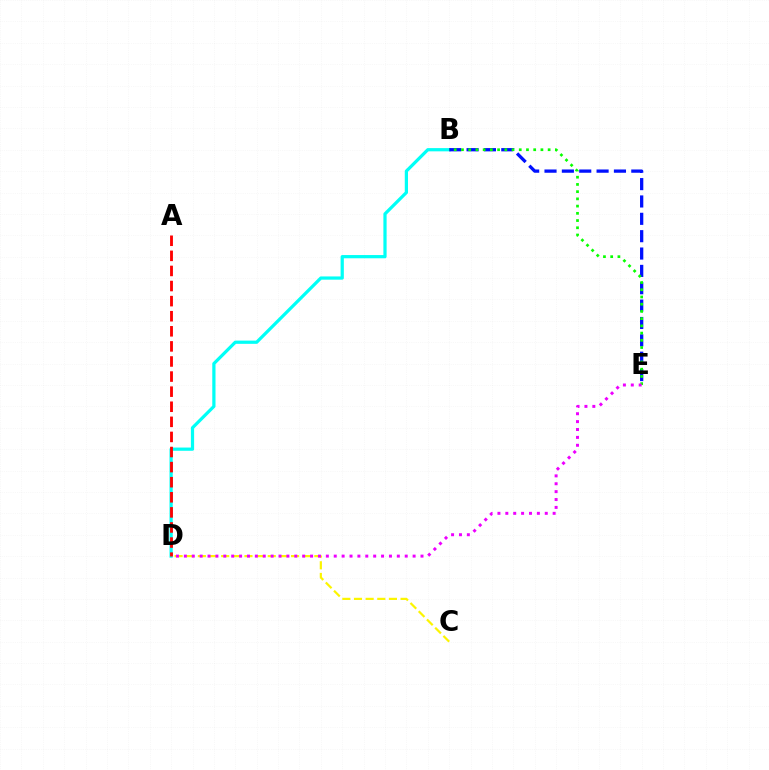{('B', 'D'): [{'color': '#00fff6', 'line_style': 'solid', 'thickness': 2.33}], ('C', 'D'): [{'color': '#fcf500', 'line_style': 'dashed', 'thickness': 1.58}], ('A', 'D'): [{'color': '#ff0000', 'line_style': 'dashed', 'thickness': 2.05}], ('B', 'E'): [{'color': '#0010ff', 'line_style': 'dashed', 'thickness': 2.36}, {'color': '#08ff00', 'line_style': 'dotted', 'thickness': 1.96}], ('D', 'E'): [{'color': '#ee00ff', 'line_style': 'dotted', 'thickness': 2.14}]}